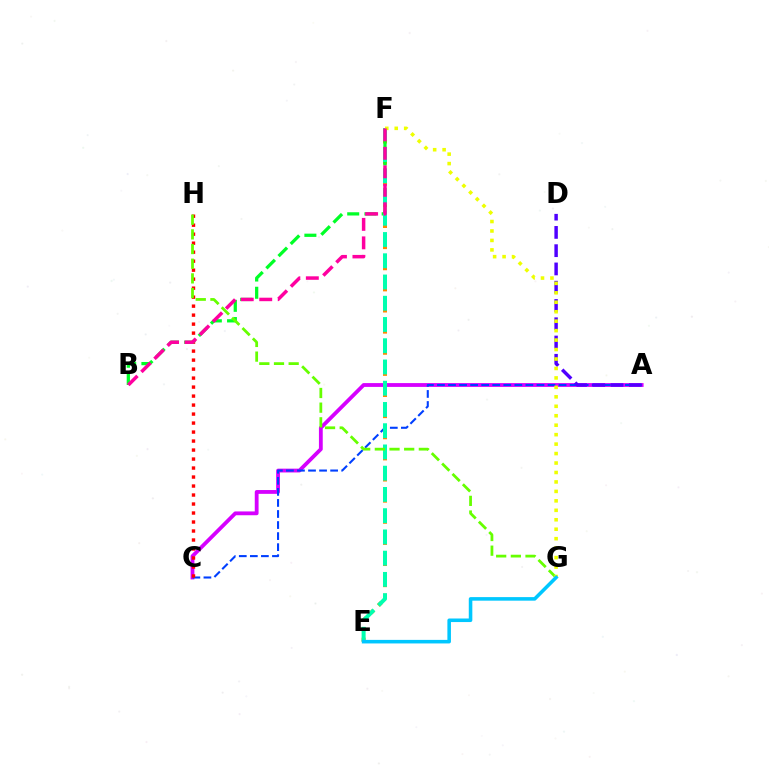{('A', 'C'): [{'color': '#d600ff', 'line_style': 'solid', 'thickness': 2.74}, {'color': '#003fff', 'line_style': 'dashed', 'thickness': 1.5}], ('C', 'H'): [{'color': '#ff0000', 'line_style': 'dotted', 'thickness': 2.44}], ('E', 'F'): [{'color': '#ff8800', 'line_style': 'dotted', 'thickness': 2.87}, {'color': '#00ffaf', 'line_style': 'dashed', 'thickness': 2.89}], ('B', 'F'): [{'color': '#00ff27', 'line_style': 'dashed', 'thickness': 2.34}, {'color': '#ff00a0', 'line_style': 'dashed', 'thickness': 2.51}], ('A', 'D'): [{'color': '#4f00ff', 'line_style': 'dashed', 'thickness': 2.48}], ('G', 'H'): [{'color': '#66ff00', 'line_style': 'dashed', 'thickness': 1.99}], ('F', 'G'): [{'color': '#eeff00', 'line_style': 'dotted', 'thickness': 2.57}], ('E', 'G'): [{'color': '#00c7ff', 'line_style': 'solid', 'thickness': 2.56}]}